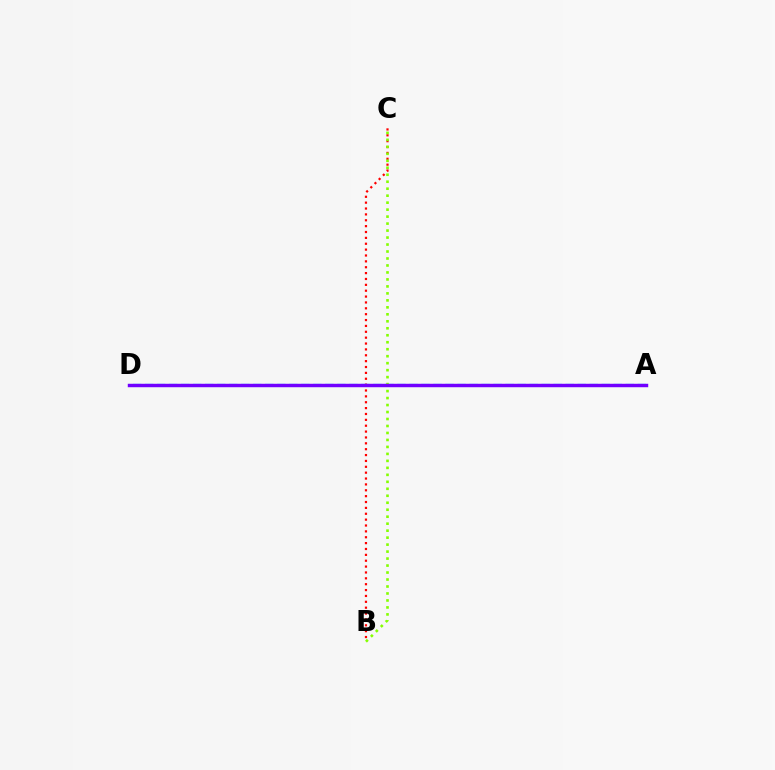{('B', 'C'): [{'color': '#ff0000', 'line_style': 'dotted', 'thickness': 1.59}, {'color': '#84ff00', 'line_style': 'dotted', 'thickness': 1.9}], ('A', 'D'): [{'color': '#00fff6', 'line_style': 'dashed', 'thickness': 1.63}, {'color': '#7200ff', 'line_style': 'solid', 'thickness': 2.48}]}